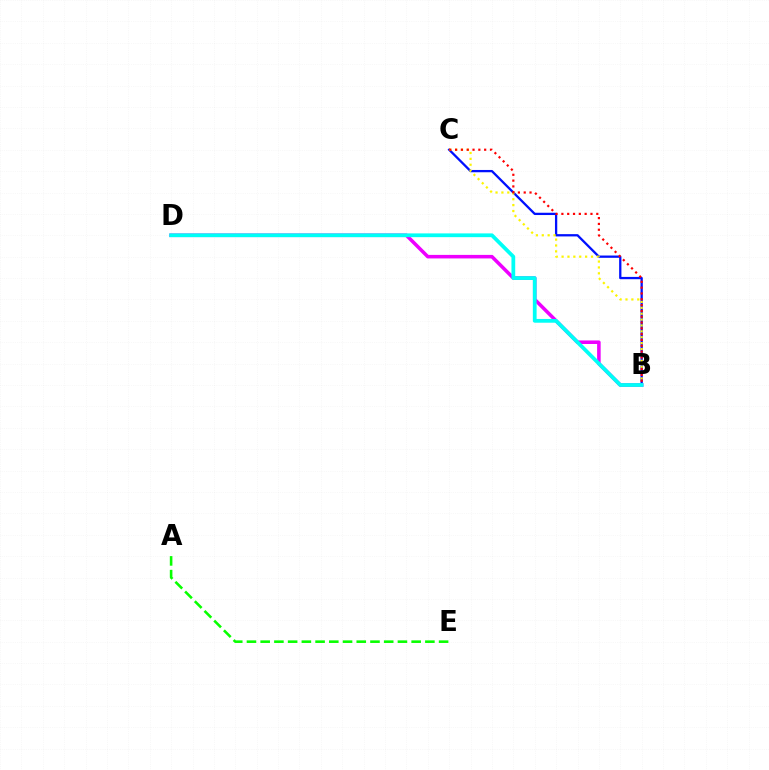{('B', 'C'): [{'color': '#0010ff', 'line_style': 'solid', 'thickness': 1.65}, {'color': '#fcf500', 'line_style': 'dotted', 'thickness': 1.6}, {'color': '#ff0000', 'line_style': 'dotted', 'thickness': 1.58}], ('A', 'E'): [{'color': '#08ff00', 'line_style': 'dashed', 'thickness': 1.86}], ('B', 'D'): [{'color': '#ee00ff', 'line_style': 'solid', 'thickness': 2.55}, {'color': '#00fff6', 'line_style': 'solid', 'thickness': 2.71}]}